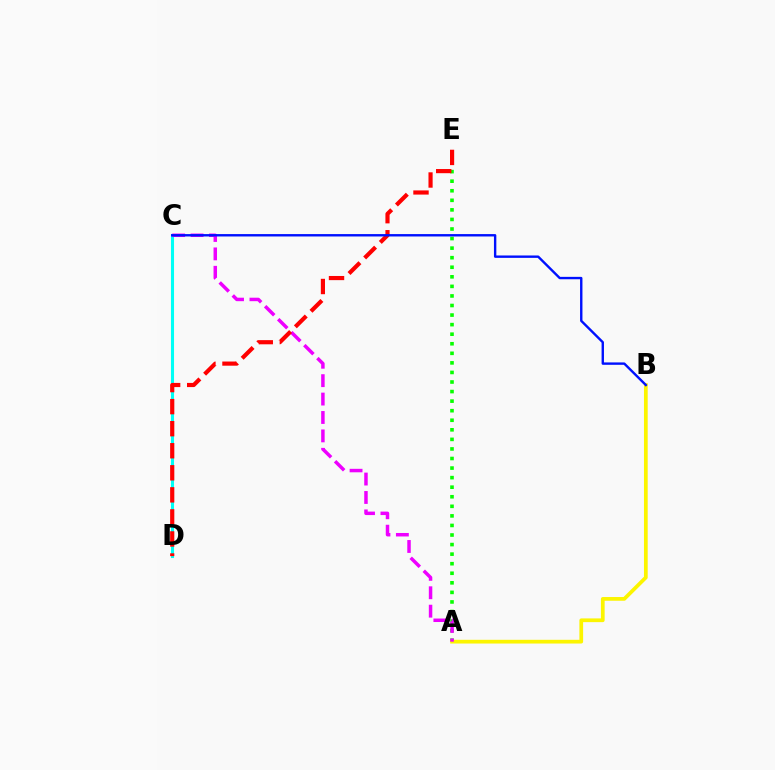{('A', 'E'): [{'color': '#08ff00', 'line_style': 'dotted', 'thickness': 2.6}], ('A', 'B'): [{'color': '#fcf500', 'line_style': 'solid', 'thickness': 2.68}], ('C', 'D'): [{'color': '#00fff6', 'line_style': 'solid', 'thickness': 2.21}], ('A', 'C'): [{'color': '#ee00ff', 'line_style': 'dashed', 'thickness': 2.5}], ('D', 'E'): [{'color': '#ff0000', 'line_style': 'dashed', 'thickness': 3.0}], ('B', 'C'): [{'color': '#0010ff', 'line_style': 'solid', 'thickness': 1.72}]}